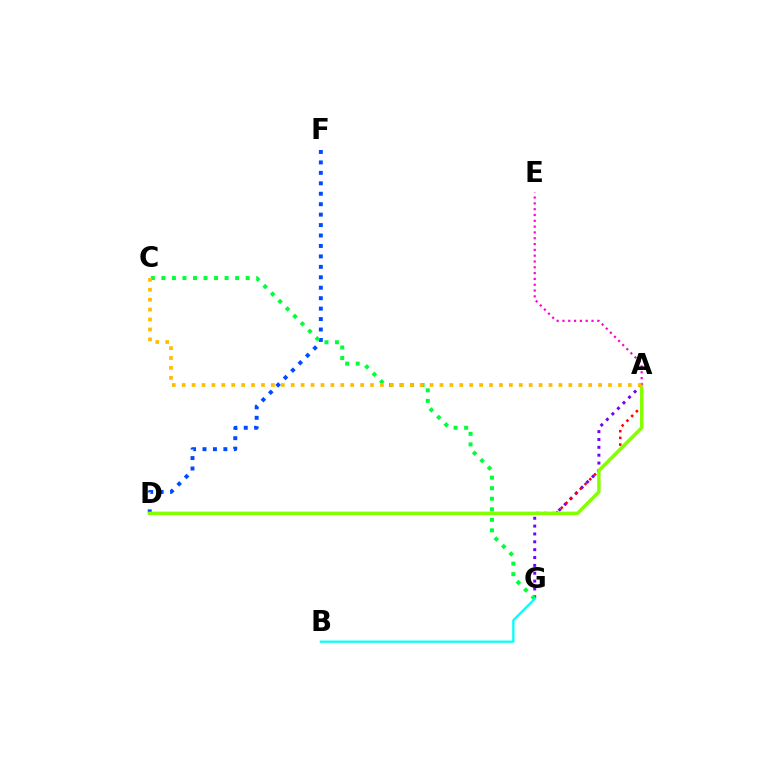{('A', 'G'): [{'color': '#7200ff', 'line_style': 'dotted', 'thickness': 2.13}], ('A', 'D'): [{'color': '#ff0000', 'line_style': 'dotted', 'thickness': 1.83}, {'color': '#84ff00', 'line_style': 'solid', 'thickness': 2.46}], ('D', 'F'): [{'color': '#004bff', 'line_style': 'dotted', 'thickness': 2.84}], ('C', 'G'): [{'color': '#00ff39', 'line_style': 'dotted', 'thickness': 2.86}], ('A', 'E'): [{'color': '#ff00cf', 'line_style': 'dotted', 'thickness': 1.58}], ('B', 'G'): [{'color': '#00fff6', 'line_style': 'solid', 'thickness': 1.61}], ('A', 'C'): [{'color': '#ffbd00', 'line_style': 'dotted', 'thickness': 2.69}]}